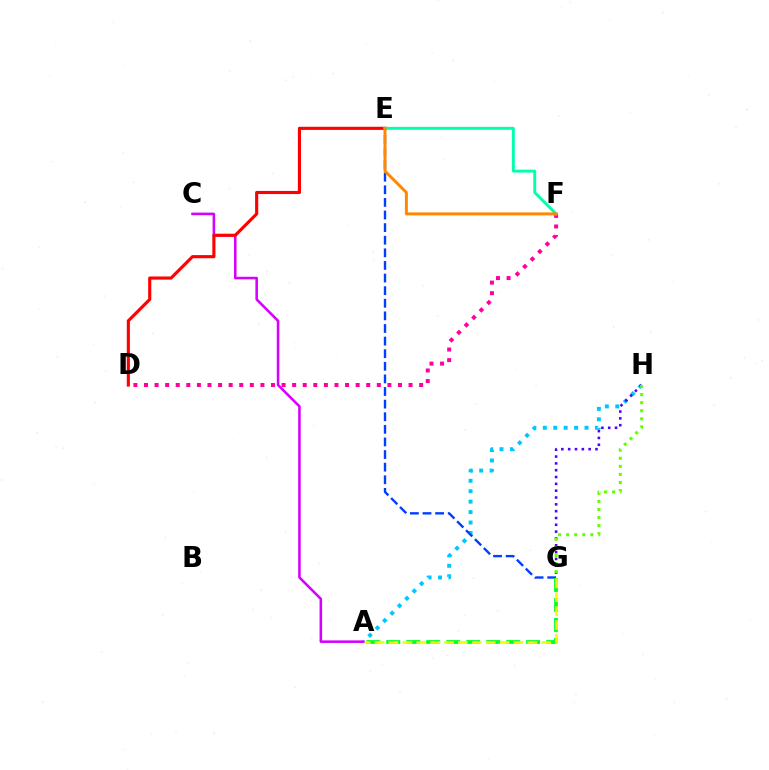{('A', 'H'): [{'color': '#00c7ff', 'line_style': 'dotted', 'thickness': 2.83}], ('D', 'F'): [{'color': '#ff00a0', 'line_style': 'dotted', 'thickness': 2.88}], ('E', 'G'): [{'color': '#003fff', 'line_style': 'dashed', 'thickness': 1.71}], ('A', 'C'): [{'color': '#d600ff', 'line_style': 'solid', 'thickness': 1.84}], ('D', 'E'): [{'color': '#ff0000', 'line_style': 'solid', 'thickness': 2.25}], ('A', 'G'): [{'color': '#00ff27', 'line_style': 'dashed', 'thickness': 2.71}, {'color': '#eeff00', 'line_style': 'dashed', 'thickness': 1.89}], ('G', 'H'): [{'color': '#4f00ff', 'line_style': 'dotted', 'thickness': 1.85}, {'color': '#66ff00', 'line_style': 'dotted', 'thickness': 2.19}], ('E', 'F'): [{'color': '#00ffaf', 'line_style': 'solid', 'thickness': 2.1}, {'color': '#ff8800', 'line_style': 'solid', 'thickness': 2.13}]}